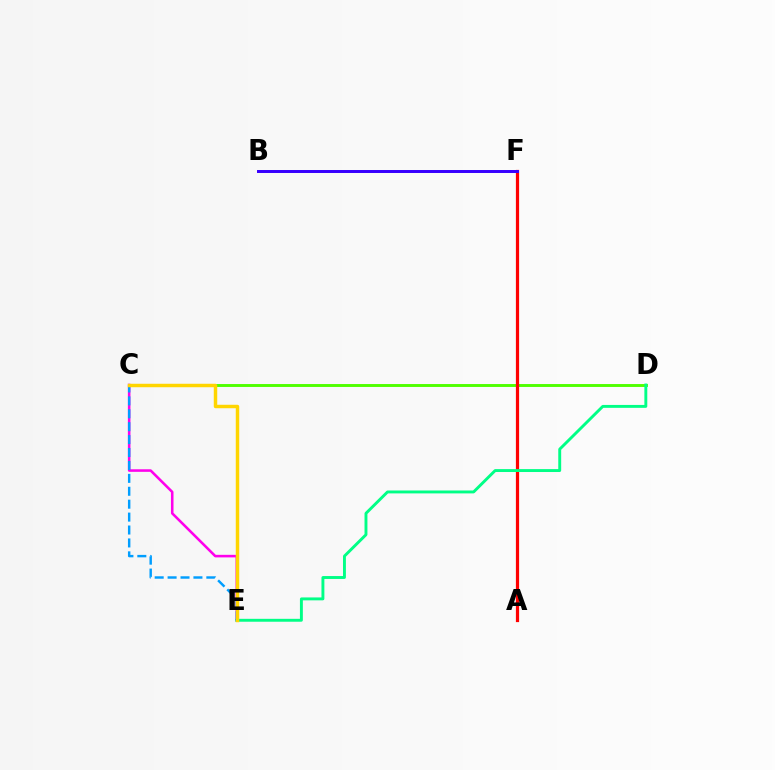{('C', 'D'): [{'color': '#4fff00', 'line_style': 'solid', 'thickness': 2.09}], ('C', 'E'): [{'color': '#ff00ed', 'line_style': 'solid', 'thickness': 1.85}, {'color': '#009eff', 'line_style': 'dashed', 'thickness': 1.75}, {'color': '#ffd500', 'line_style': 'solid', 'thickness': 2.49}], ('A', 'F'): [{'color': '#ff0000', 'line_style': 'solid', 'thickness': 2.31}], ('D', 'E'): [{'color': '#00ff86', 'line_style': 'solid', 'thickness': 2.09}], ('B', 'F'): [{'color': '#3700ff', 'line_style': 'solid', 'thickness': 2.14}]}